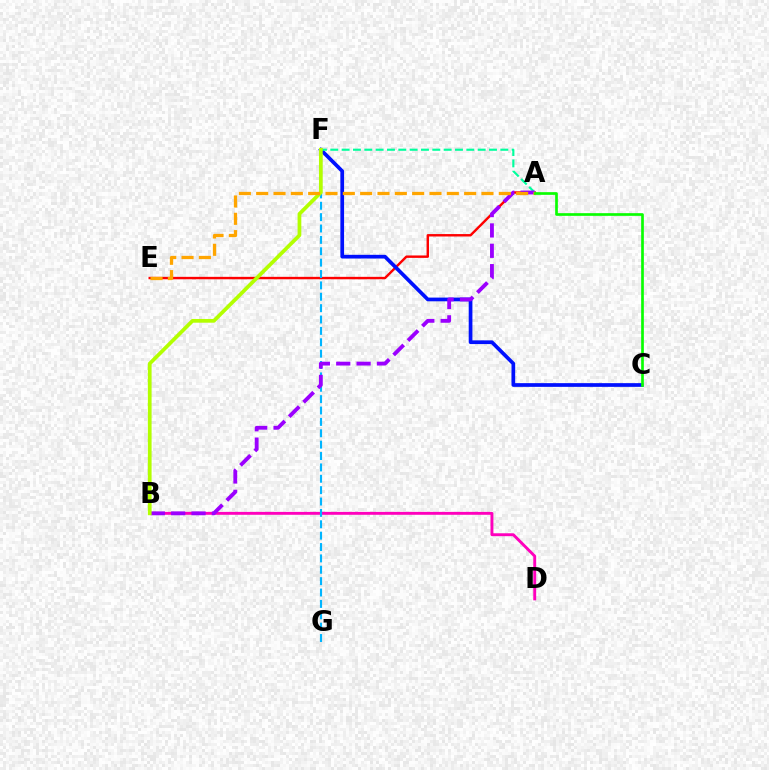{('B', 'D'): [{'color': '#ff00bd', 'line_style': 'solid', 'thickness': 2.09}], ('A', 'E'): [{'color': '#ff0000', 'line_style': 'solid', 'thickness': 1.74}, {'color': '#ffa500', 'line_style': 'dashed', 'thickness': 2.35}], ('C', 'F'): [{'color': '#0010ff', 'line_style': 'solid', 'thickness': 2.67}], ('F', 'G'): [{'color': '#00b5ff', 'line_style': 'dashed', 'thickness': 1.55}], ('A', 'F'): [{'color': '#00ff9d', 'line_style': 'dashed', 'thickness': 1.54}], ('A', 'B'): [{'color': '#9b00ff', 'line_style': 'dashed', 'thickness': 2.77}], ('B', 'F'): [{'color': '#b3ff00', 'line_style': 'solid', 'thickness': 2.68}], ('A', 'C'): [{'color': '#08ff00', 'line_style': 'solid', 'thickness': 1.93}]}